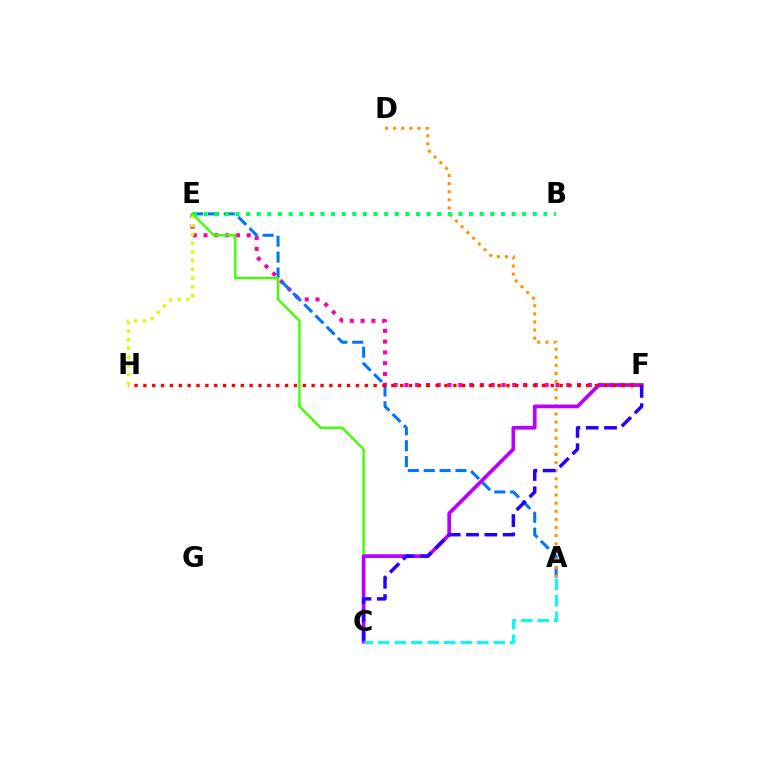{('E', 'F'): [{'color': '#ff00ac', 'line_style': 'dotted', 'thickness': 2.93}], ('A', 'E'): [{'color': '#0074ff', 'line_style': 'dashed', 'thickness': 2.16}], ('A', 'D'): [{'color': '#ff9400', 'line_style': 'dotted', 'thickness': 2.2}], ('C', 'E'): [{'color': '#3dff00', 'line_style': 'solid', 'thickness': 1.72}], ('B', 'E'): [{'color': '#00ff5c', 'line_style': 'dotted', 'thickness': 2.89}], ('C', 'F'): [{'color': '#b900ff', 'line_style': 'solid', 'thickness': 2.66}, {'color': '#2500ff', 'line_style': 'dashed', 'thickness': 2.49}], ('F', 'H'): [{'color': '#ff0000', 'line_style': 'dotted', 'thickness': 2.41}], ('E', 'H'): [{'color': '#d1ff00', 'line_style': 'dotted', 'thickness': 2.37}], ('A', 'C'): [{'color': '#00fff6', 'line_style': 'dashed', 'thickness': 2.24}]}